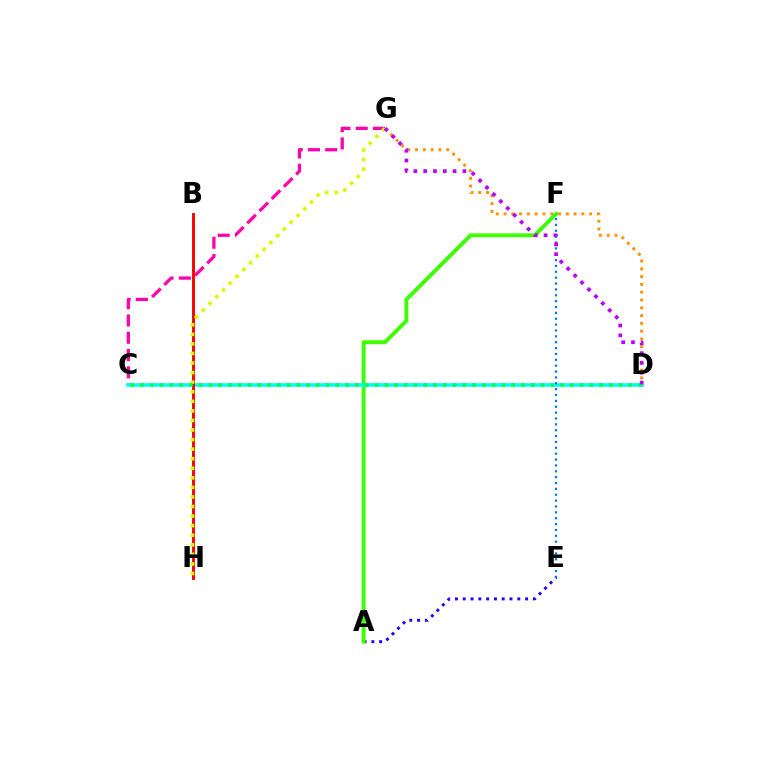{('D', 'G'): [{'color': '#ff9400', 'line_style': 'dotted', 'thickness': 2.12}, {'color': '#b900ff', 'line_style': 'dotted', 'thickness': 2.66}], ('A', 'E'): [{'color': '#2500ff', 'line_style': 'dotted', 'thickness': 2.12}], ('A', 'F'): [{'color': '#3dff00', 'line_style': 'solid', 'thickness': 2.79}], ('C', 'G'): [{'color': '#ff00ac', 'line_style': 'dashed', 'thickness': 2.35}], ('C', 'D'): [{'color': '#00fff6', 'line_style': 'solid', 'thickness': 2.56}, {'color': '#00ff5c', 'line_style': 'dotted', 'thickness': 2.65}], ('B', 'H'): [{'color': '#ff0000', 'line_style': 'solid', 'thickness': 2.1}], ('E', 'F'): [{'color': '#0074ff', 'line_style': 'dotted', 'thickness': 1.59}], ('G', 'H'): [{'color': '#d1ff00', 'line_style': 'dotted', 'thickness': 2.6}]}